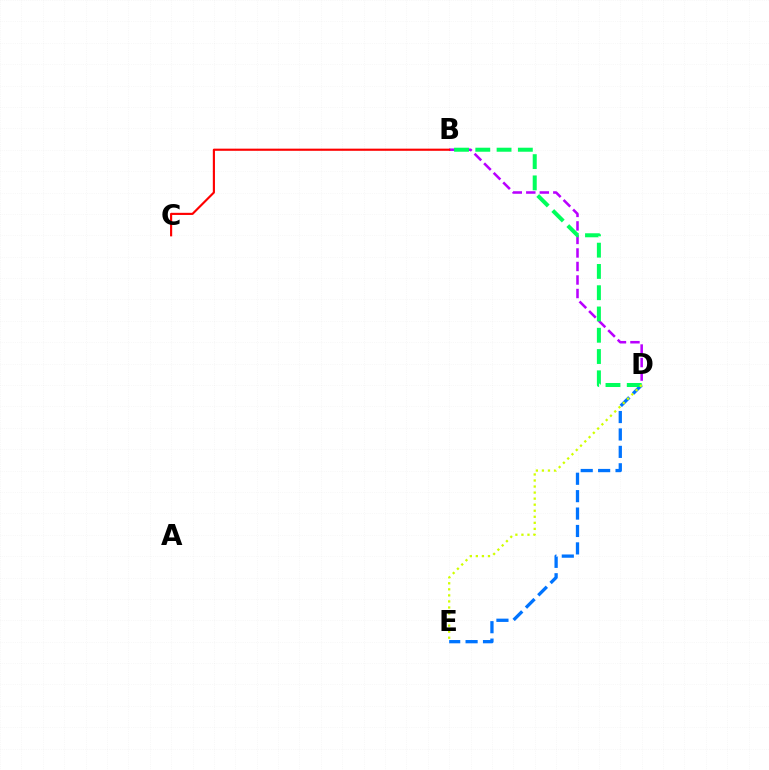{('B', 'D'): [{'color': '#b900ff', 'line_style': 'dashed', 'thickness': 1.84}, {'color': '#00ff5c', 'line_style': 'dashed', 'thickness': 2.89}], ('D', 'E'): [{'color': '#0074ff', 'line_style': 'dashed', 'thickness': 2.37}, {'color': '#d1ff00', 'line_style': 'dotted', 'thickness': 1.64}], ('B', 'C'): [{'color': '#ff0000', 'line_style': 'solid', 'thickness': 1.55}]}